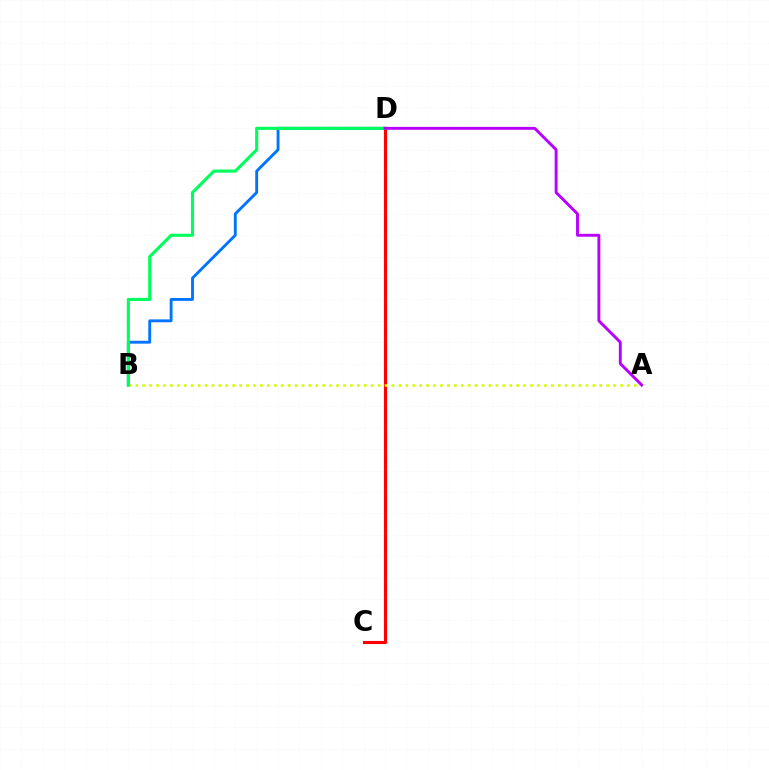{('B', 'D'): [{'color': '#0074ff', 'line_style': 'solid', 'thickness': 2.06}, {'color': '#00ff5c', 'line_style': 'solid', 'thickness': 2.24}], ('C', 'D'): [{'color': '#ff0000', 'line_style': 'solid', 'thickness': 2.24}], ('A', 'B'): [{'color': '#d1ff00', 'line_style': 'dotted', 'thickness': 1.88}], ('A', 'D'): [{'color': '#b900ff', 'line_style': 'solid', 'thickness': 2.09}]}